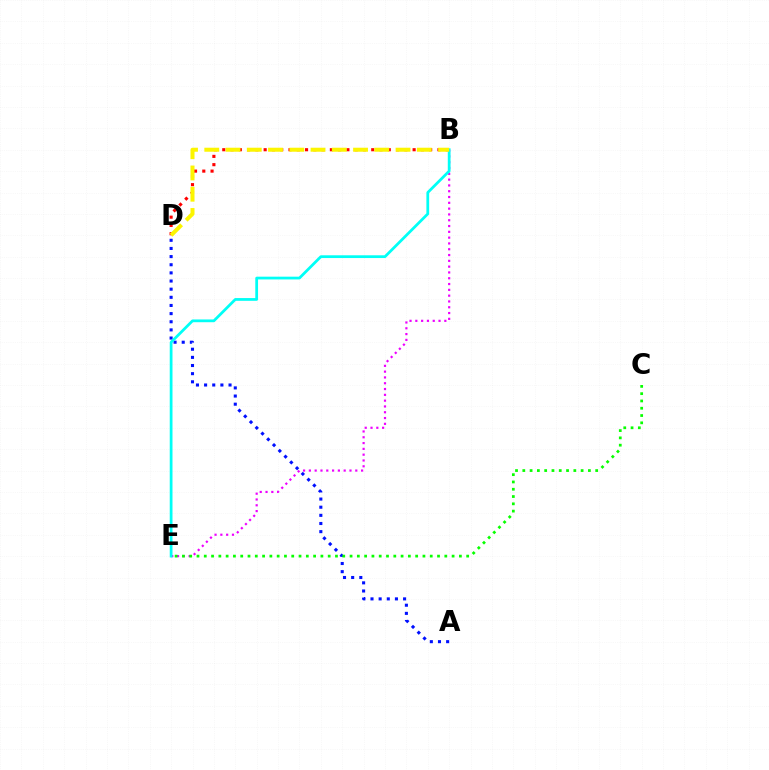{('B', 'D'): [{'color': '#ff0000', 'line_style': 'dotted', 'thickness': 2.25}, {'color': '#fcf500', 'line_style': 'dashed', 'thickness': 2.89}], ('B', 'E'): [{'color': '#ee00ff', 'line_style': 'dotted', 'thickness': 1.58}, {'color': '#00fff6', 'line_style': 'solid', 'thickness': 1.99}], ('A', 'D'): [{'color': '#0010ff', 'line_style': 'dotted', 'thickness': 2.21}], ('C', 'E'): [{'color': '#08ff00', 'line_style': 'dotted', 'thickness': 1.98}]}